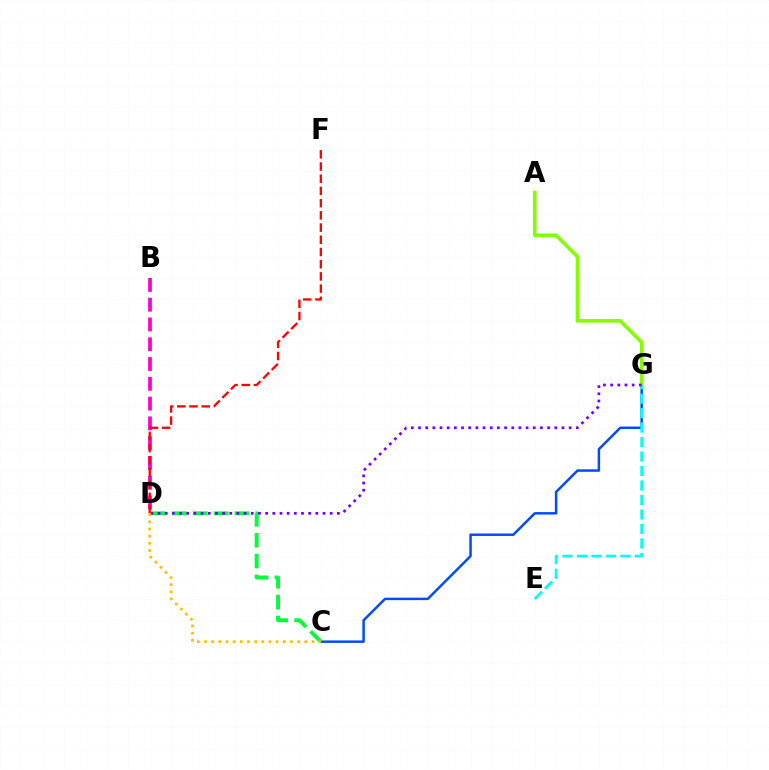{('B', 'D'): [{'color': '#ff00cf', 'line_style': 'dashed', 'thickness': 2.69}], ('C', 'G'): [{'color': '#004bff', 'line_style': 'solid', 'thickness': 1.78}], ('C', 'D'): [{'color': '#00ff39', 'line_style': 'dashed', 'thickness': 2.83}, {'color': '#ffbd00', 'line_style': 'dotted', 'thickness': 1.95}], ('A', 'G'): [{'color': '#84ff00', 'line_style': 'solid', 'thickness': 2.64}], ('E', 'G'): [{'color': '#00fff6', 'line_style': 'dashed', 'thickness': 1.97}], ('D', 'G'): [{'color': '#7200ff', 'line_style': 'dotted', 'thickness': 1.95}], ('D', 'F'): [{'color': '#ff0000', 'line_style': 'dashed', 'thickness': 1.66}]}